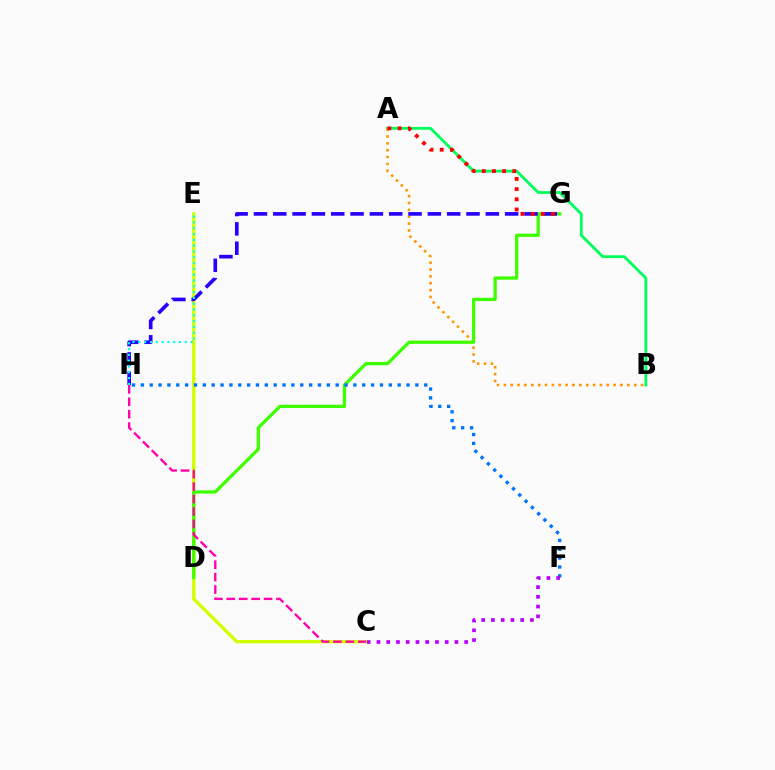{('A', 'B'): [{'color': '#00ff5c', 'line_style': 'solid', 'thickness': 2.03}, {'color': '#ff9400', 'line_style': 'dotted', 'thickness': 1.86}], ('C', 'E'): [{'color': '#d1ff00', 'line_style': 'solid', 'thickness': 2.41}], ('D', 'G'): [{'color': '#3dff00', 'line_style': 'solid', 'thickness': 2.35}], ('F', 'H'): [{'color': '#0074ff', 'line_style': 'dotted', 'thickness': 2.41}], ('G', 'H'): [{'color': '#2500ff', 'line_style': 'dashed', 'thickness': 2.62}], ('E', 'H'): [{'color': '#00fff6', 'line_style': 'dotted', 'thickness': 1.58}], ('A', 'G'): [{'color': '#ff0000', 'line_style': 'dotted', 'thickness': 2.77}], ('C', 'F'): [{'color': '#b900ff', 'line_style': 'dotted', 'thickness': 2.65}], ('C', 'H'): [{'color': '#ff00ac', 'line_style': 'dashed', 'thickness': 1.69}]}